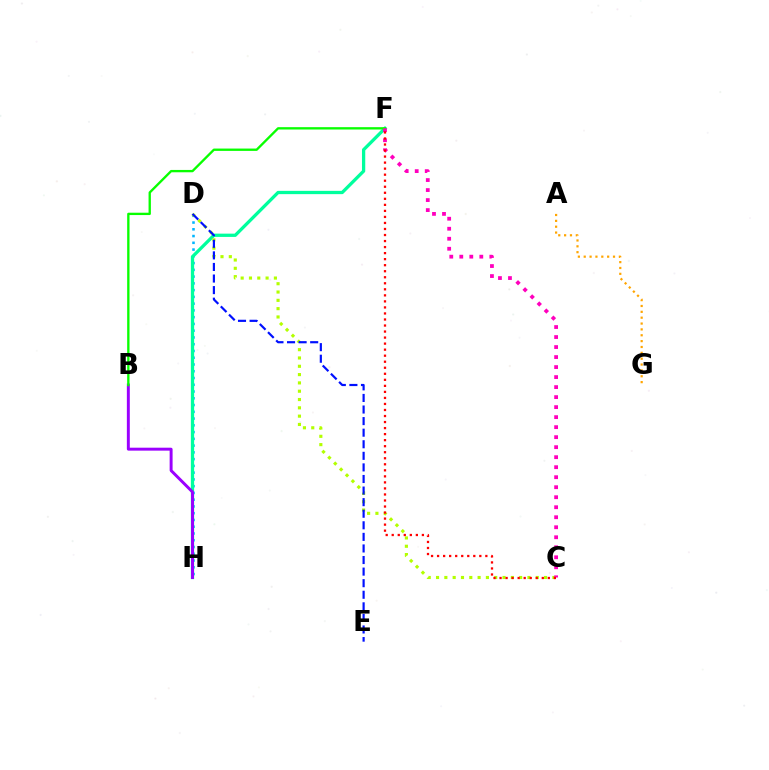{('D', 'H'): [{'color': '#00b5ff', 'line_style': 'dotted', 'thickness': 1.84}], ('F', 'H'): [{'color': '#00ff9d', 'line_style': 'solid', 'thickness': 2.36}], ('B', 'H'): [{'color': '#9b00ff', 'line_style': 'solid', 'thickness': 2.12}], ('C', 'D'): [{'color': '#b3ff00', 'line_style': 'dotted', 'thickness': 2.26}], ('D', 'E'): [{'color': '#0010ff', 'line_style': 'dashed', 'thickness': 1.57}], ('B', 'F'): [{'color': '#08ff00', 'line_style': 'solid', 'thickness': 1.68}], ('A', 'G'): [{'color': '#ffa500', 'line_style': 'dotted', 'thickness': 1.59}], ('C', 'F'): [{'color': '#ff00bd', 'line_style': 'dotted', 'thickness': 2.72}, {'color': '#ff0000', 'line_style': 'dotted', 'thickness': 1.64}]}